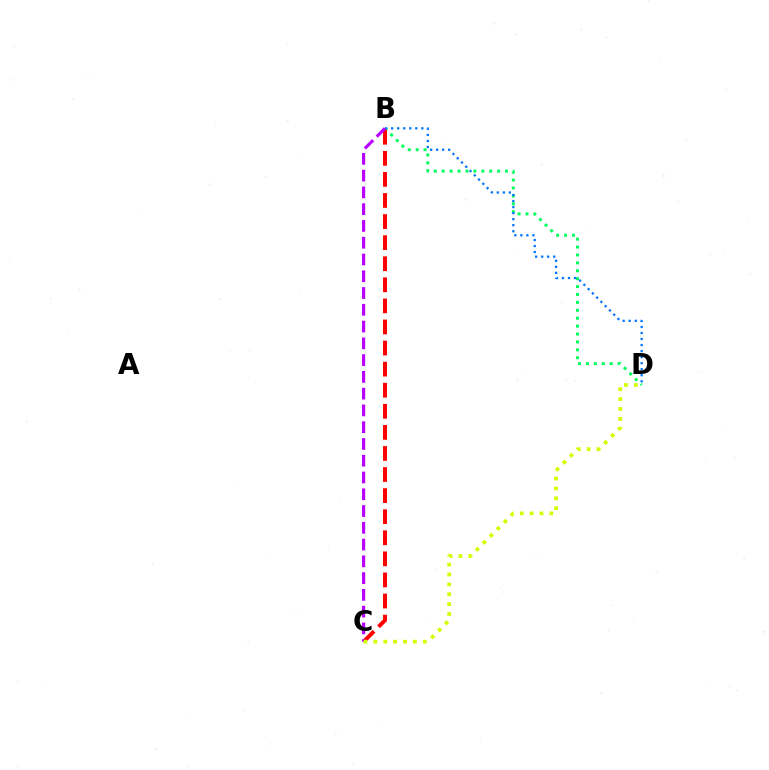{('B', 'D'): [{'color': '#00ff5c', 'line_style': 'dotted', 'thickness': 2.15}, {'color': '#0074ff', 'line_style': 'dotted', 'thickness': 1.64}], ('B', 'C'): [{'color': '#ff0000', 'line_style': 'dashed', 'thickness': 2.86}, {'color': '#b900ff', 'line_style': 'dashed', 'thickness': 2.28}], ('C', 'D'): [{'color': '#d1ff00', 'line_style': 'dotted', 'thickness': 2.68}]}